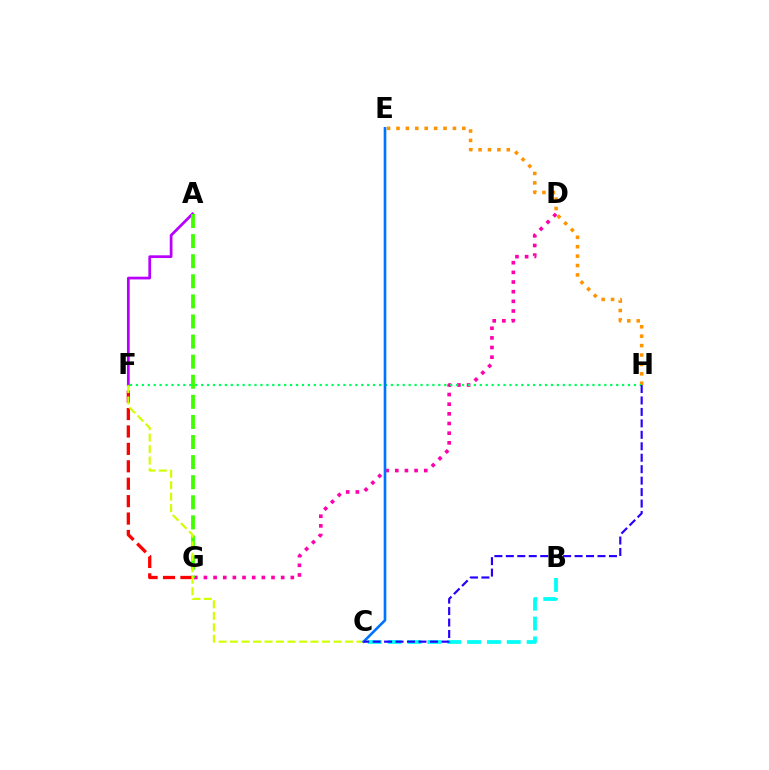{('A', 'F'): [{'color': '#b900ff', 'line_style': 'solid', 'thickness': 1.96}], ('D', 'G'): [{'color': '#ff00ac', 'line_style': 'dotted', 'thickness': 2.62}], ('A', 'G'): [{'color': '#3dff00', 'line_style': 'dashed', 'thickness': 2.73}], ('E', 'H'): [{'color': '#ff9400', 'line_style': 'dotted', 'thickness': 2.56}], ('B', 'C'): [{'color': '#00fff6', 'line_style': 'dashed', 'thickness': 2.7}], ('F', 'H'): [{'color': '#00ff5c', 'line_style': 'dotted', 'thickness': 1.61}], ('F', 'G'): [{'color': '#ff0000', 'line_style': 'dashed', 'thickness': 2.37}], ('C', 'F'): [{'color': '#d1ff00', 'line_style': 'dashed', 'thickness': 1.56}], ('C', 'E'): [{'color': '#0074ff', 'line_style': 'solid', 'thickness': 1.9}], ('C', 'H'): [{'color': '#2500ff', 'line_style': 'dashed', 'thickness': 1.56}]}